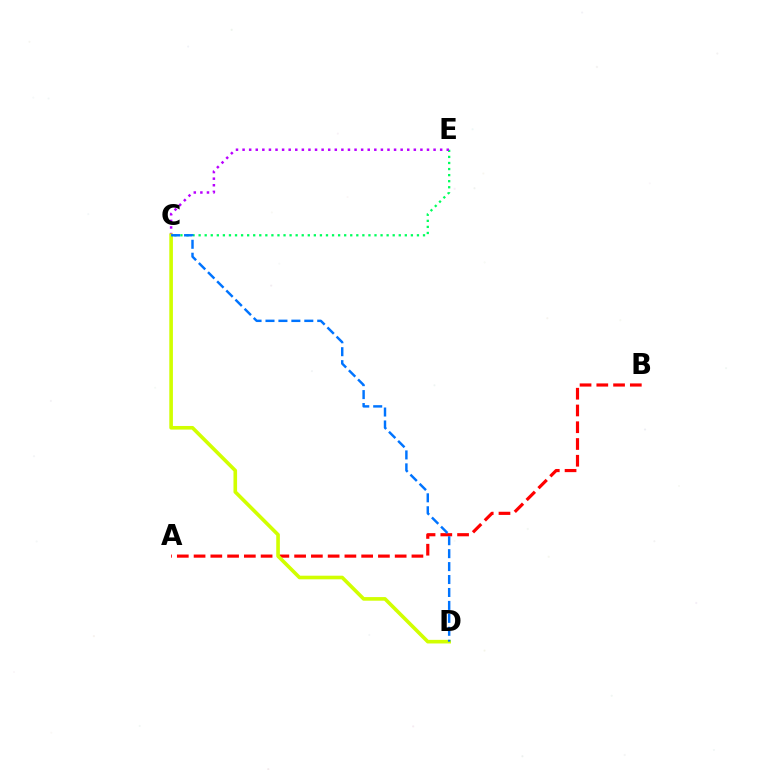{('C', 'E'): [{'color': '#00ff5c', 'line_style': 'dotted', 'thickness': 1.65}, {'color': '#b900ff', 'line_style': 'dotted', 'thickness': 1.79}], ('A', 'B'): [{'color': '#ff0000', 'line_style': 'dashed', 'thickness': 2.28}], ('C', 'D'): [{'color': '#d1ff00', 'line_style': 'solid', 'thickness': 2.6}, {'color': '#0074ff', 'line_style': 'dashed', 'thickness': 1.76}]}